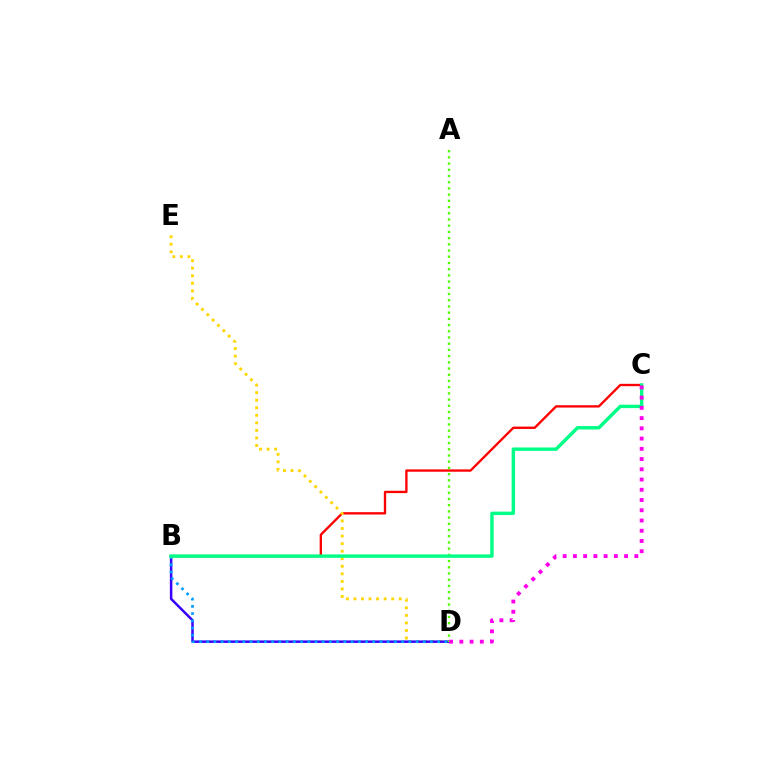{('B', 'C'): [{'color': '#ff0000', 'line_style': 'solid', 'thickness': 1.69}, {'color': '#00ff86', 'line_style': 'solid', 'thickness': 2.46}], ('D', 'E'): [{'color': '#ffd500', 'line_style': 'dotted', 'thickness': 2.05}], ('B', 'D'): [{'color': '#3700ff', 'line_style': 'solid', 'thickness': 1.79}, {'color': '#009eff', 'line_style': 'dotted', 'thickness': 1.96}], ('A', 'D'): [{'color': '#4fff00', 'line_style': 'dotted', 'thickness': 1.69}], ('C', 'D'): [{'color': '#ff00ed', 'line_style': 'dotted', 'thickness': 2.78}]}